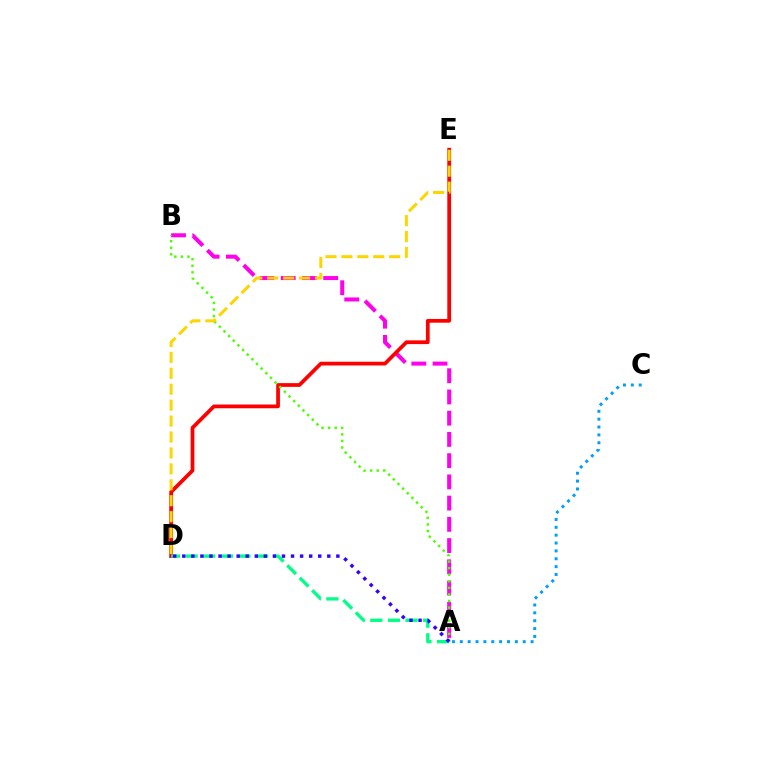{('A', 'B'): [{'color': '#ff00ed', 'line_style': 'dashed', 'thickness': 2.88}, {'color': '#4fff00', 'line_style': 'dotted', 'thickness': 1.79}], ('D', 'E'): [{'color': '#ff0000', 'line_style': 'solid', 'thickness': 2.69}, {'color': '#ffd500', 'line_style': 'dashed', 'thickness': 2.16}], ('A', 'D'): [{'color': '#00ff86', 'line_style': 'dashed', 'thickness': 2.39}, {'color': '#3700ff', 'line_style': 'dotted', 'thickness': 2.46}], ('A', 'C'): [{'color': '#009eff', 'line_style': 'dotted', 'thickness': 2.14}]}